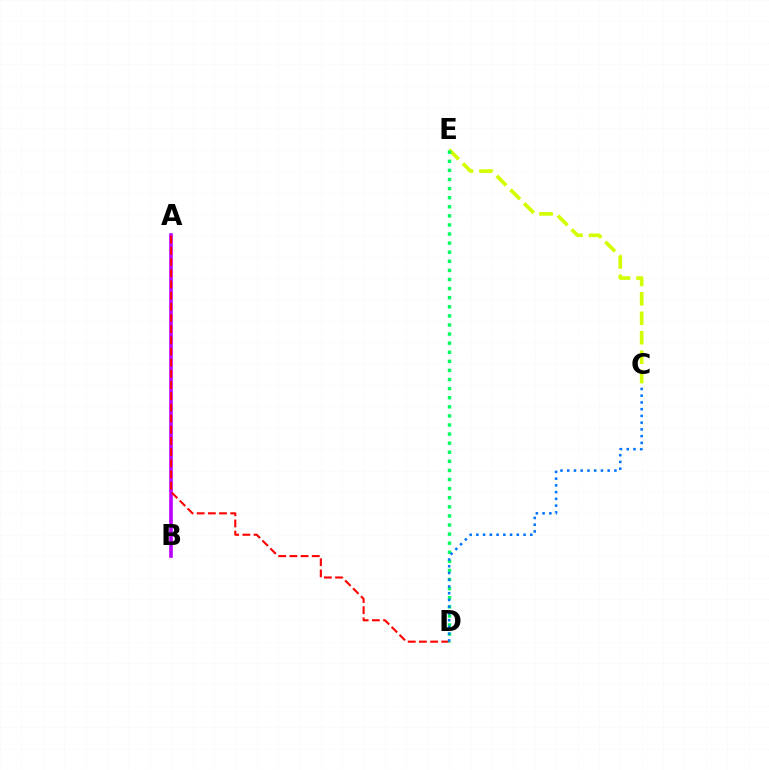{('A', 'B'): [{'color': '#b900ff', 'line_style': 'solid', 'thickness': 2.61}], ('A', 'D'): [{'color': '#ff0000', 'line_style': 'dashed', 'thickness': 1.52}], ('C', 'E'): [{'color': '#d1ff00', 'line_style': 'dashed', 'thickness': 2.64}], ('D', 'E'): [{'color': '#00ff5c', 'line_style': 'dotted', 'thickness': 2.47}], ('C', 'D'): [{'color': '#0074ff', 'line_style': 'dotted', 'thickness': 1.83}]}